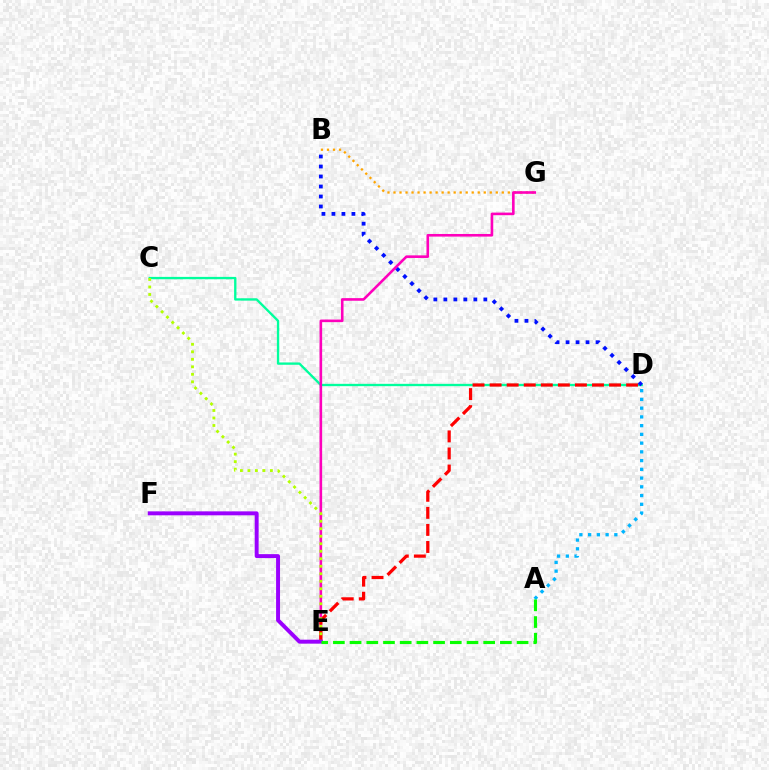{('C', 'D'): [{'color': '#00ff9d', 'line_style': 'solid', 'thickness': 1.68}], ('B', 'G'): [{'color': '#ffa500', 'line_style': 'dotted', 'thickness': 1.63}], ('B', 'D'): [{'color': '#0010ff', 'line_style': 'dotted', 'thickness': 2.72}], ('E', 'G'): [{'color': '#ff00bd', 'line_style': 'solid', 'thickness': 1.88}], ('A', 'D'): [{'color': '#00b5ff', 'line_style': 'dotted', 'thickness': 2.37}], ('D', 'E'): [{'color': '#ff0000', 'line_style': 'dashed', 'thickness': 2.32}], ('C', 'E'): [{'color': '#b3ff00', 'line_style': 'dotted', 'thickness': 2.04}], ('E', 'F'): [{'color': '#9b00ff', 'line_style': 'solid', 'thickness': 2.84}], ('A', 'E'): [{'color': '#08ff00', 'line_style': 'dashed', 'thickness': 2.27}]}